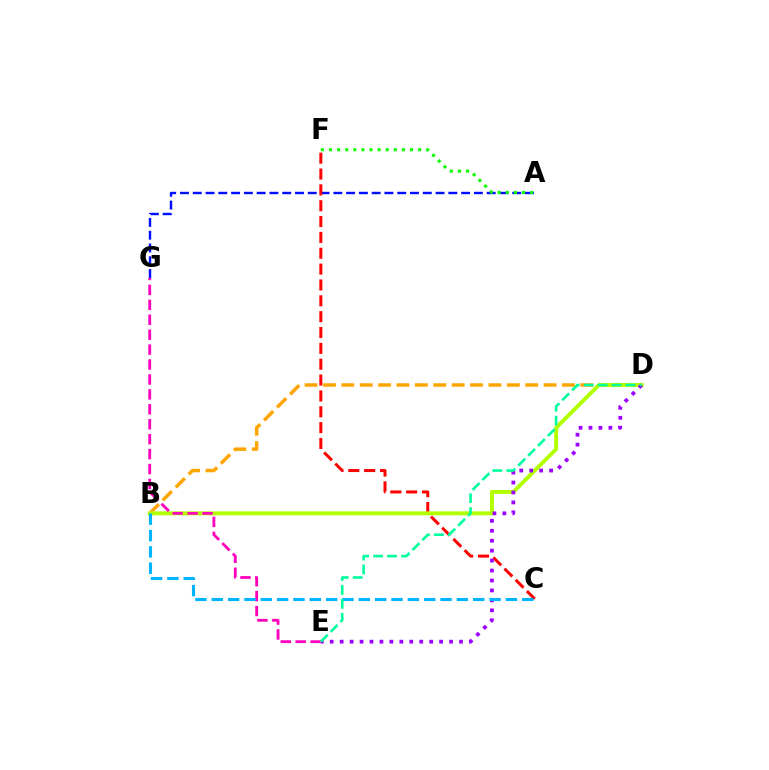{('A', 'G'): [{'color': '#0010ff', 'line_style': 'dashed', 'thickness': 1.74}], ('C', 'F'): [{'color': '#ff0000', 'line_style': 'dashed', 'thickness': 2.15}], ('B', 'D'): [{'color': '#ffa500', 'line_style': 'dashed', 'thickness': 2.5}, {'color': '#b3ff00', 'line_style': 'solid', 'thickness': 2.84}], ('D', 'E'): [{'color': '#9b00ff', 'line_style': 'dotted', 'thickness': 2.7}, {'color': '#00ff9d', 'line_style': 'dashed', 'thickness': 1.89}], ('E', 'G'): [{'color': '#ff00bd', 'line_style': 'dashed', 'thickness': 2.03}], ('B', 'C'): [{'color': '#00b5ff', 'line_style': 'dashed', 'thickness': 2.22}], ('A', 'F'): [{'color': '#08ff00', 'line_style': 'dotted', 'thickness': 2.2}]}